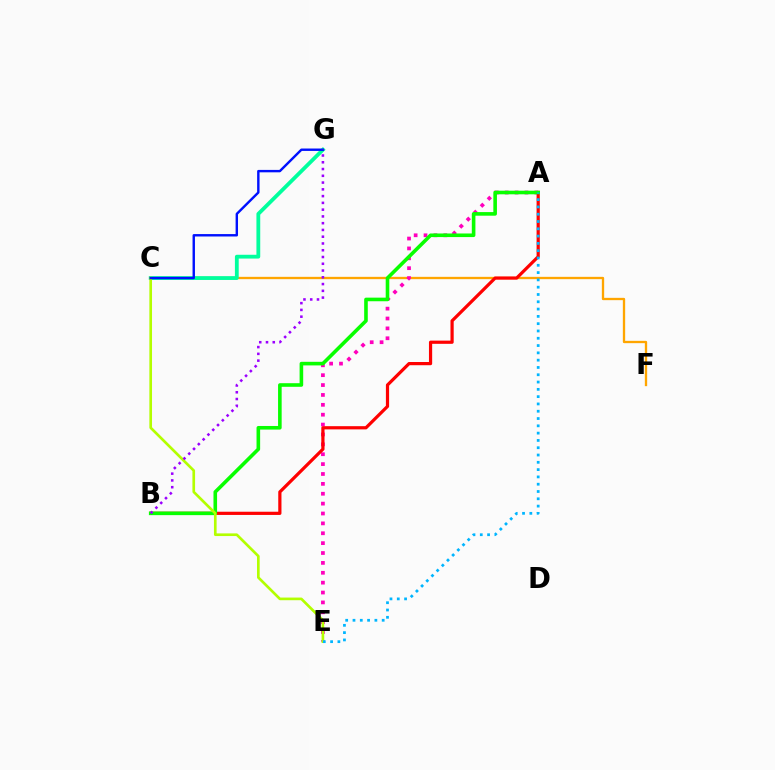{('C', 'F'): [{'color': '#ffa500', 'line_style': 'solid', 'thickness': 1.67}], ('A', 'E'): [{'color': '#ff00bd', 'line_style': 'dotted', 'thickness': 2.68}, {'color': '#00b5ff', 'line_style': 'dotted', 'thickness': 1.98}], ('A', 'B'): [{'color': '#ff0000', 'line_style': 'solid', 'thickness': 2.31}, {'color': '#08ff00', 'line_style': 'solid', 'thickness': 2.59}], ('C', 'G'): [{'color': '#00ff9d', 'line_style': 'solid', 'thickness': 2.74}, {'color': '#0010ff', 'line_style': 'solid', 'thickness': 1.74}], ('C', 'E'): [{'color': '#b3ff00', 'line_style': 'solid', 'thickness': 1.91}], ('B', 'G'): [{'color': '#9b00ff', 'line_style': 'dotted', 'thickness': 1.84}]}